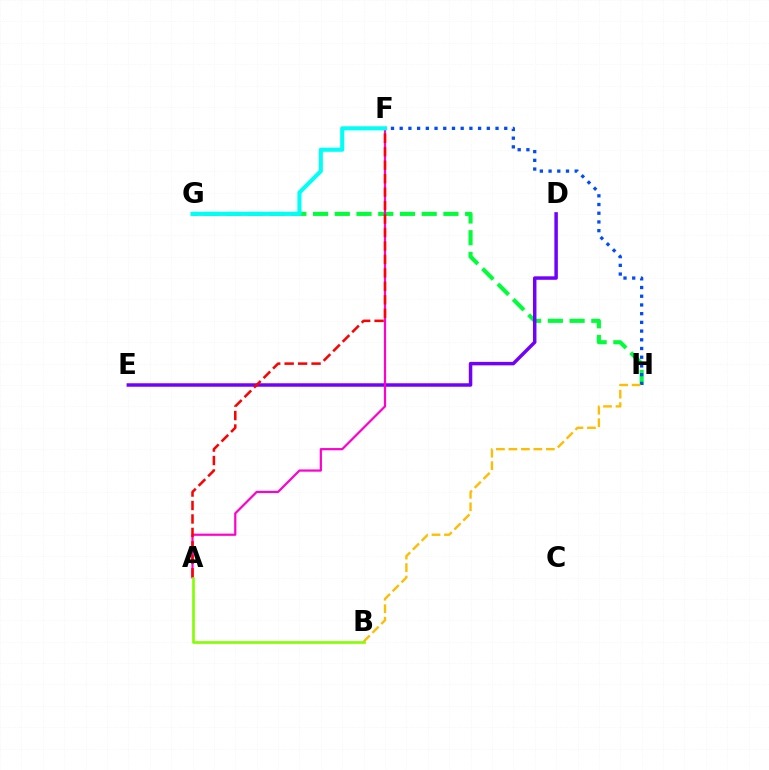{('G', 'H'): [{'color': '#00ff39', 'line_style': 'dashed', 'thickness': 2.95}], ('F', 'H'): [{'color': '#004bff', 'line_style': 'dotted', 'thickness': 2.37}], ('D', 'E'): [{'color': '#7200ff', 'line_style': 'solid', 'thickness': 2.5}], ('B', 'H'): [{'color': '#ffbd00', 'line_style': 'dashed', 'thickness': 1.7}], ('A', 'F'): [{'color': '#ff00cf', 'line_style': 'solid', 'thickness': 1.6}, {'color': '#ff0000', 'line_style': 'dashed', 'thickness': 1.83}], ('F', 'G'): [{'color': '#00fff6', 'line_style': 'solid', 'thickness': 2.95}], ('A', 'B'): [{'color': '#84ff00', 'line_style': 'solid', 'thickness': 1.91}]}